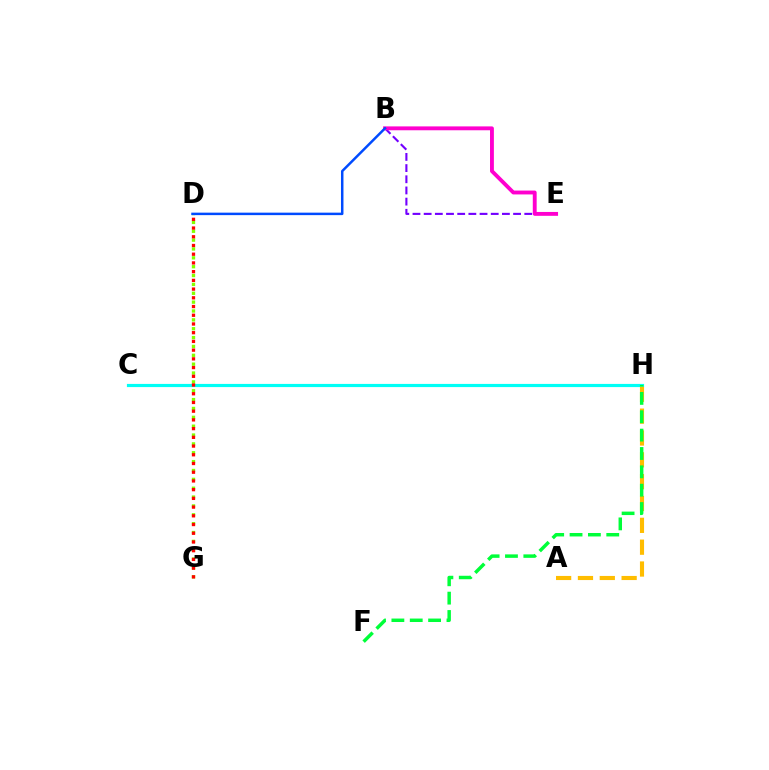{('B', 'E'): [{'color': '#7200ff', 'line_style': 'dashed', 'thickness': 1.52}, {'color': '#ff00cf', 'line_style': 'solid', 'thickness': 2.79}], ('D', 'G'): [{'color': '#84ff00', 'line_style': 'dotted', 'thickness': 2.41}, {'color': '#ff0000', 'line_style': 'dotted', 'thickness': 2.37}], ('C', 'H'): [{'color': '#00fff6', 'line_style': 'solid', 'thickness': 2.29}], ('A', 'H'): [{'color': '#ffbd00', 'line_style': 'dashed', 'thickness': 2.97}], ('B', 'D'): [{'color': '#004bff', 'line_style': 'solid', 'thickness': 1.79}], ('F', 'H'): [{'color': '#00ff39', 'line_style': 'dashed', 'thickness': 2.49}]}